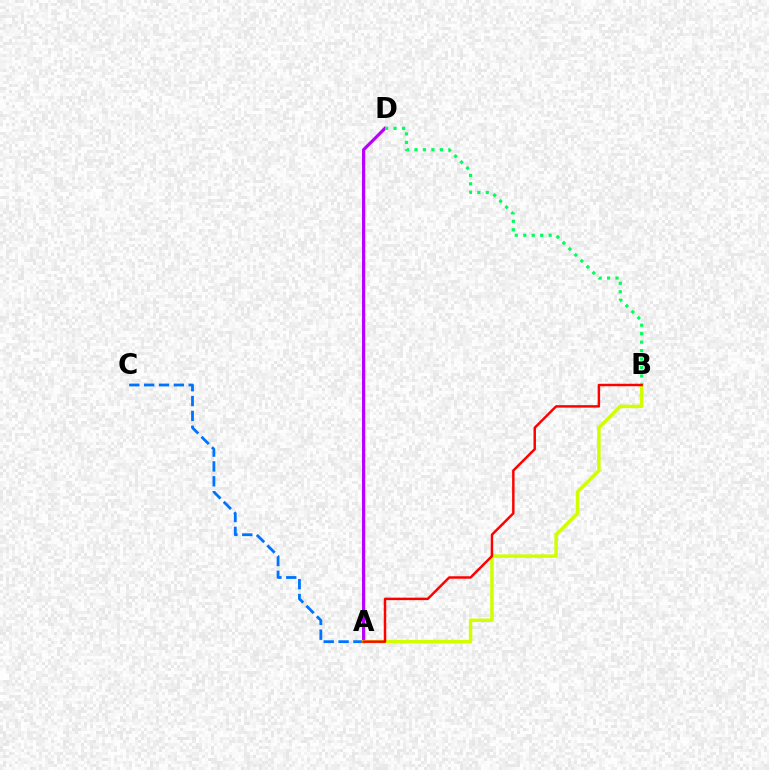{('A', 'C'): [{'color': '#0074ff', 'line_style': 'dashed', 'thickness': 2.02}], ('A', 'D'): [{'color': '#b900ff', 'line_style': 'solid', 'thickness': 2.3}], ('B', 'D'): [{'color': '#00ff5c', 'line_style': 'dotted', 'thickness': 2.3}], ('A', 'B'): [{'color': '#d1ff00', 'line_style': 'solid', 'thickness': 2.5}, {'color': '#ff0000', 'line_style': 'solid', 'thickness': 1.78}]}